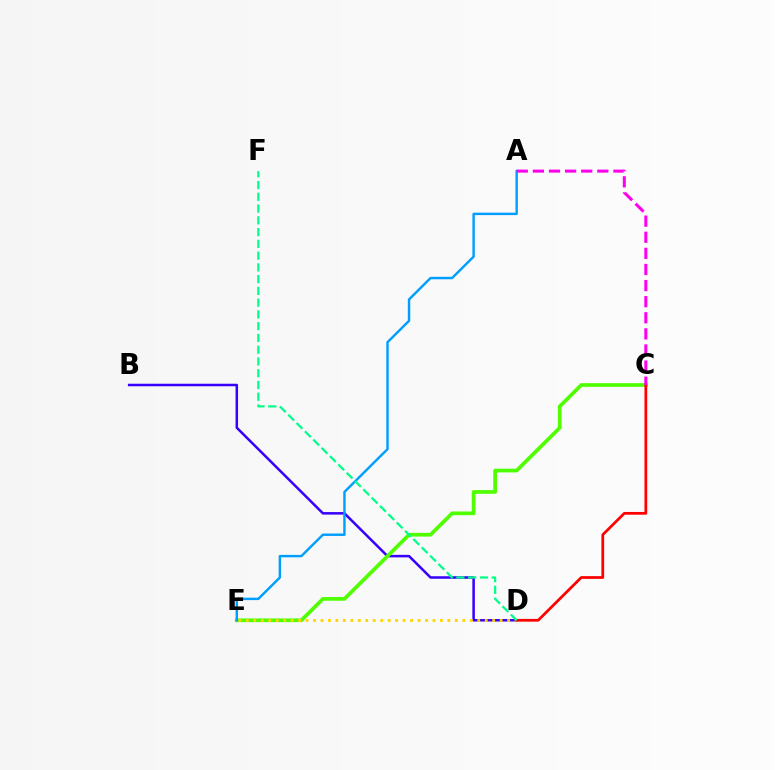{('B', 'D'): [{'color': '#3700ff', 'line_style': 'solid', 'thickness': 1.81}], ('C', 'E'): [{'color': '#4fff00', 'line_style': 'solid', 'thickness': 2.67}], ('A', 'E'): [{'color': '#009eff', 'line_style': 'solid', 'thickness': 1.74}], ('D', 'E'): [{'color': '#ffd500', 'line_style': 'dotted', 'thickness': 2.03}], ('C', 'D'): [{'color': '#ff0000', 'line_style': 'solid', 'thickness': 1.97}], ('A', 'C'): [{'color': '#ff00ed', 'line_style': 'dashed', 'thickness': 2.19}], ('D', 'F'): [{'color': '#00ff86', 'line_style': 'dashed', 'thickness': 1.6}]}